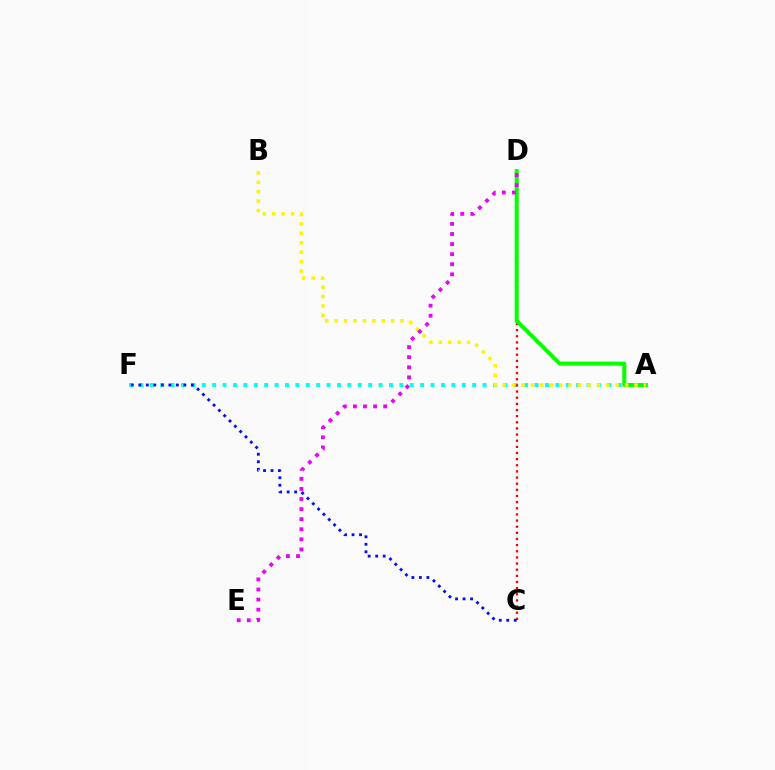{('A', 'F'): [{'color': '#00fff6', 'line_style': 'dotted', 'thickness': 2.83}], ('C', 'D'): [{'color': '#ff0000', 'line_style': 'dotted', 'thickness': 1.67}], ('C', 'F'): [{'color': '#0010ff', 'line_style': 'dotted', 'thickness': 2.04}], ('A', 'D'): [{'color': '#08ff00', 'line_style': 'solid', 'thickness': 2.9}], ('A', 'B'): [{'color': '#fcf500', 'line_style': 'dotted', 'thickness': 2.56}], ('D', 'E'): [{'color': '#ee00ff', 'line_style': 'dotted', 'thickness': 2.74}]}